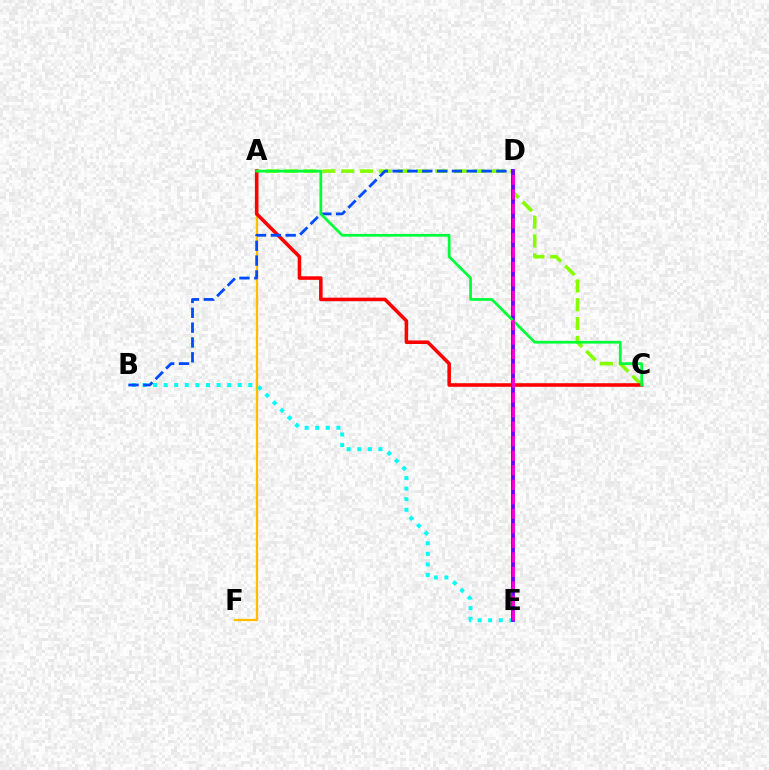{('A', 'F'): [{'color': '#ffbd00', 'line_style': 'solid', 'thickness': 1.66}], ('A', 'C'): [{'color': '#84ff00', 'line_style': 'dashed', 'thickness': 2.55}, {'color': '#ff0000', 'line_style': 'solid', 'thickness': 2.56}, {'color': '#00ff39', 'line_style': 'solid', 'thickness': 1.97}], ('B', 'E'): [{'color': '#00fff6', 'line_style': 'dotted', 'thickness': 2.87}], ('B', 'D'): [{'color': '#004bff', 'line_style': 'dashed', 'thickness': 2.02}], ('D', 'E'): [{'color': '#7200ff', 'line_style': 'solid', 'thickness': 2.77}, {'color': '#ff00cf', 'line_style': 'dashed', 'thickness': 1.97}]}